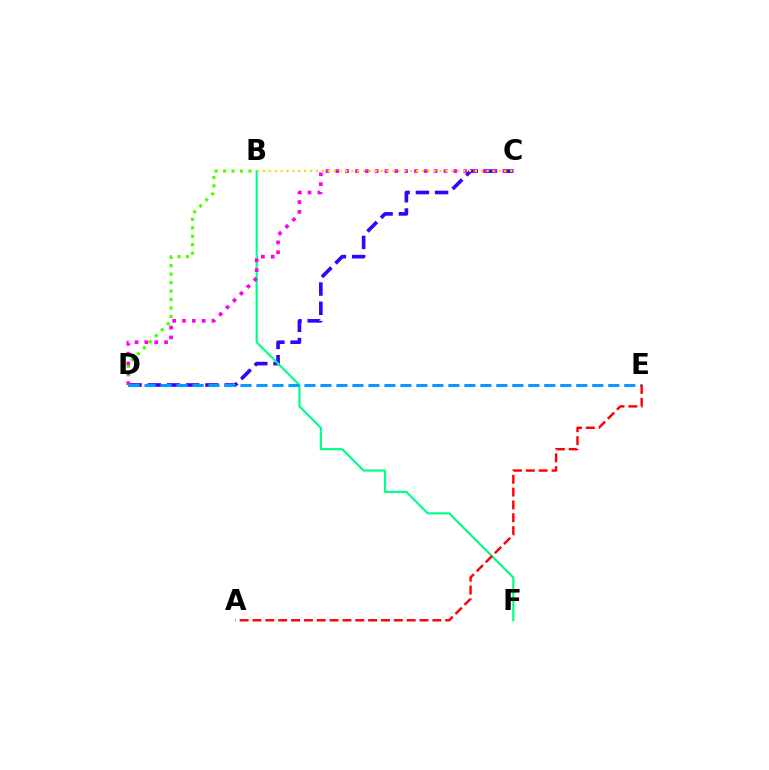{('C', 'D'): [{'color': '#3700ff', 'line_style': 'dashed', 'thickness': 2.61}, {'color': '#ff00ed', 'line_style': 'dotted', 'thickness': 2.67}], ('B', 'D'): [{'color': '#4fff00', 'line_style': 'dotted', 'thickness': 2.3}], ('B', 'F'): [{'color': '#00ff86', 'line_style': 'solid', 'thickness': 1.57}], ('B', 'C'): [{'color': '#ffd500', 'line_style': 'dotted', 'thickness': 1.6}], ('D', 'E'): [{'color': '#009eff', 'line_style': 'dashed', 'thickness': 2.17}], ('A', 'E'): [{'color': '#ff0000', 'line_style': 'dashed', 'thickness': 1.75}]}